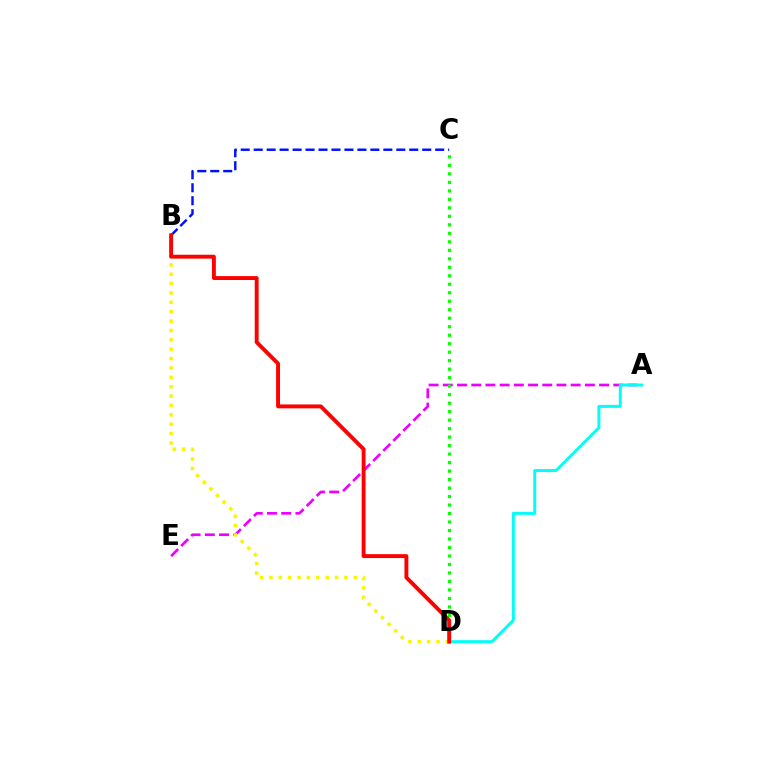{('A', 'E'): [{'color': '#ee00ff', 'line_style': 'dashed', 'thickness': 1.93}], ('A', 'D'): [{'color': '#00fff6', 'line_style': 'solid', 'thickness': 2.14}], ('B', 'C'): [{'color': '#0010ff', 'line_style': 'dashed', 'thickness': 1.76}], ('C', 'D'): [{'color': '#08ff00', 'line_style': 'dotted', 'thickness': 2.31}], ('B', 'D'): [{'color': '#fcf500', 'line_style': 'dotted', 'thickness': 2.55}, {'color': '#ff0000', 'line_style': 'solid', 'thickness': 2.81}]}